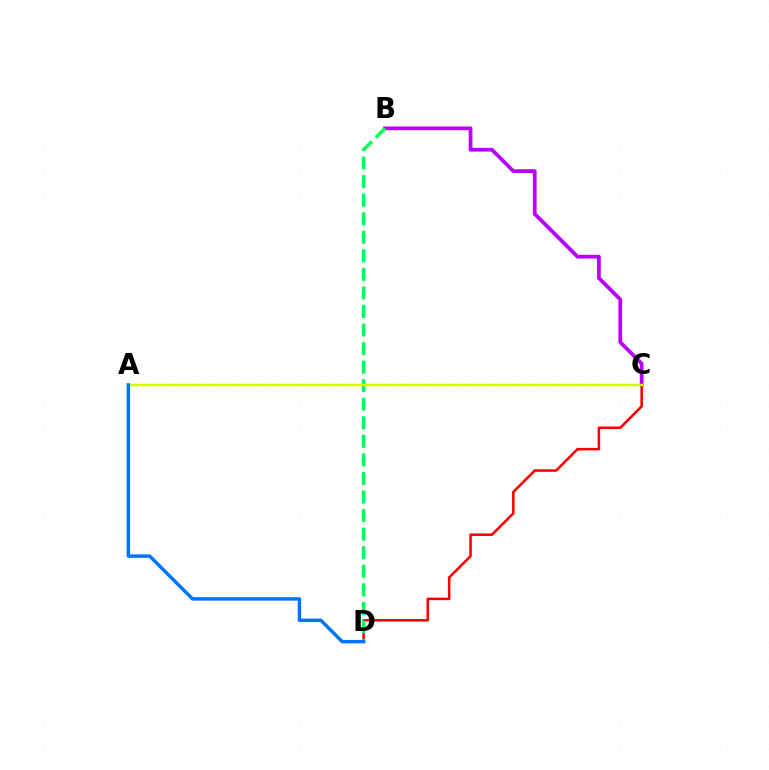{('B', 'C'): [{'color': '#b900ff', 'line_style': 'solid', 'thickness': 2.69}], ('C', 'D'): [{'color': '#ff0000', 'line_style': 'solid', 'thickness': 1.83}], ('B', 'D'): [{'color': '#00ff5c', 'line_style': 'dashed', 'thickness': 2.52}], ('A', 'C'): [{'color': '#d1ff00', 'line_style': 'solid', 'thickness': 1.78}], ('A', 'D'): [{'color': '#0074ff', 'line_style': 'solid', 'thickness': 2.48}]}